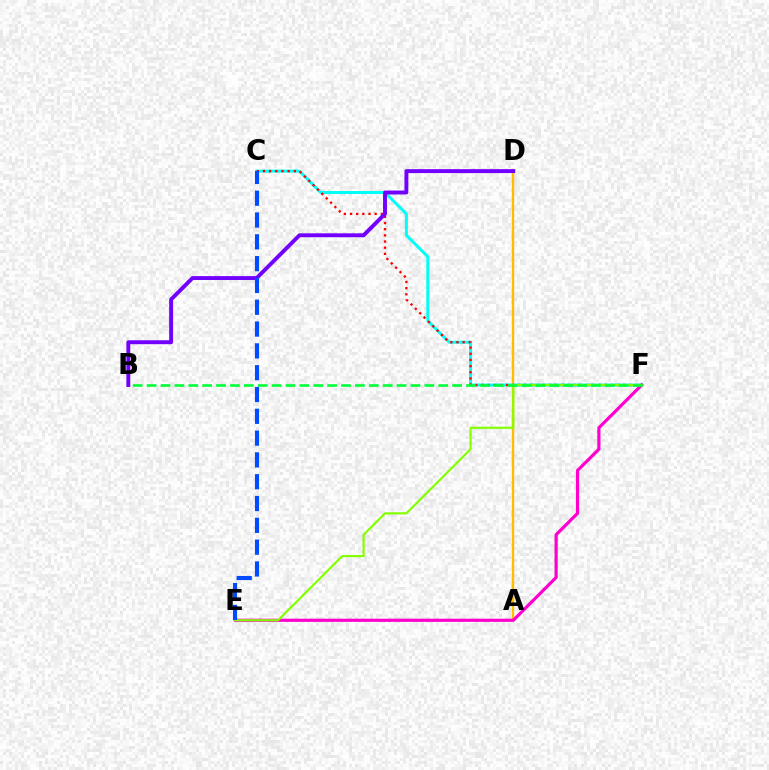{('A', 'D'): [{'color': '#ffbd00', 'line_style': 'solid', 'thickness': 1.73}], ('C', 'F'): [{'color': '#00fff6', 'line_style': 'solid', 'thickness': 2.14}, {'color': '#ff0000', 'line_style': 'dotted', 'thickness': 1.67}], ('E', 'F'): [{'color': '#ff00cf', 'line_style': 'solid', 'thickness': 2.29}, {'color': '#84ff00', 'line_style': 'solid', 'thickness': 1.57}], ('B', 'F'): [{'color': '#00ff39', 'line_style': 'dashed', 'thickness': 1.89}], ('B', 'D'): [{'color': '#7200ff', 'line_style': 'solid', 'thickness': 2.82}], ('C', 'E'): [{'color': '#004bff', 'line_style': 'dashed', 'thickness': 2.96}]}